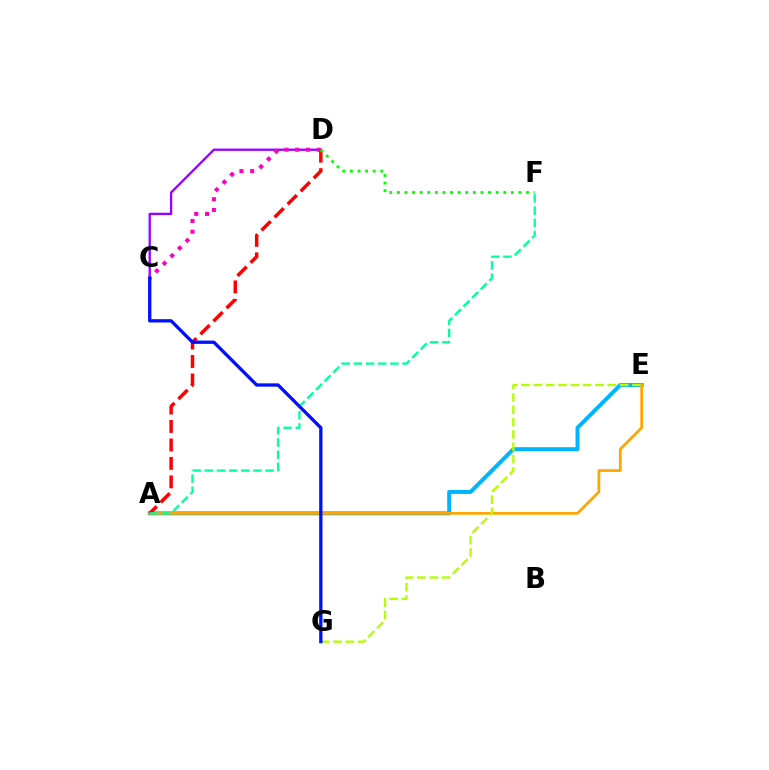{('A', 'E'): [{'color': '#00b5ff', 'line_style': 'solid', 'thickness': 2.85}, {'color': '#ffa500', 'line_style': 'solid', 'thickness': 1.97}], ('C', 'D'): [{'color': '#9b00ff', 'line_style': 'solid', 'thickness': 1.67}, {'color': '#ff00bd', 'line_style': 'dotted', 'thickness': 2.93}], ('A', 'D'): [{'color': '#ff0000', 'line_style': 'dashed', 'thickness': 2.51}], ('A', 'F'): [{'color': '#00ff9d', 'line_style': 'dashed', 'thickness': 1.65}], ('E', 'G'): [{'color': '#b3ff00', 'line_style': 'dashed', 'thickness': 1.68}], ('D', 'F'): [{'color': '#08ff00', 'line_style': 'dotted', 'thickness': 2.06}], ('C', 'G'): [{'color': '#0010ff', 'line_style': 'solid', 'thickness': 2.38}]}